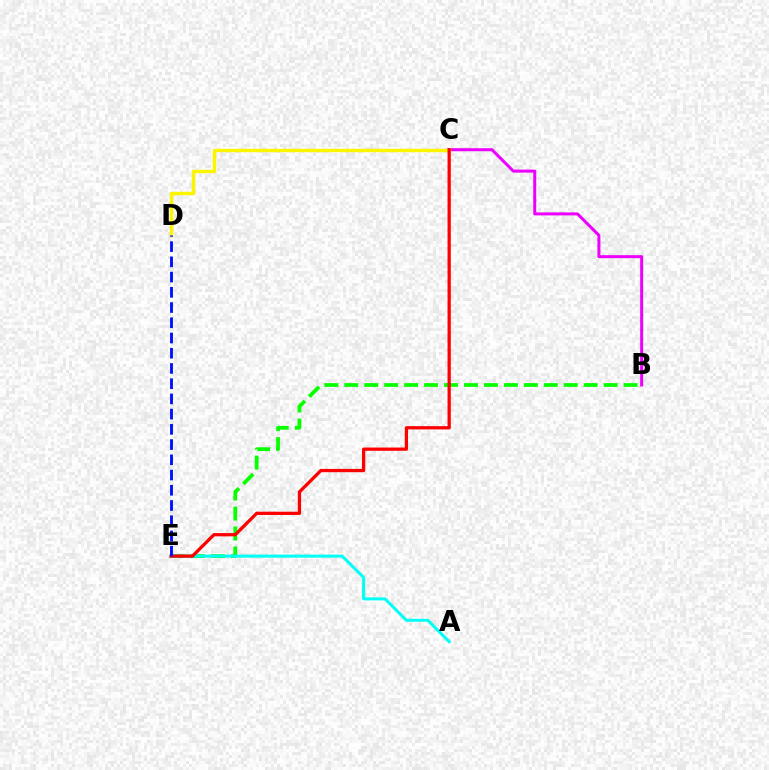{('B', 'E'): [{'color': '#08ff00', 'line_style': 'dashed', 'thickness': 2.71}], ('B', 'C'): [{'color': '#ee00ff', 'line_style': 'solid', 'thickness': 2.17}], ('A', 'E'): [{'color': '#00fff6', 'line_style': 'solid', 'thickness': 2.16}], ('C', 'D'): [{'color': '#fcf500', 'line_style': 'solid', 'thickness': 2.46}], ('C', 'E'): [{'color': '#ff0000', 'line_style': 'solid', 'thickness': 2.35}], ('D', 'E'): [{'color': '#0010ff', 'line_style': 'dashed', 'thickness': 2.07}]}